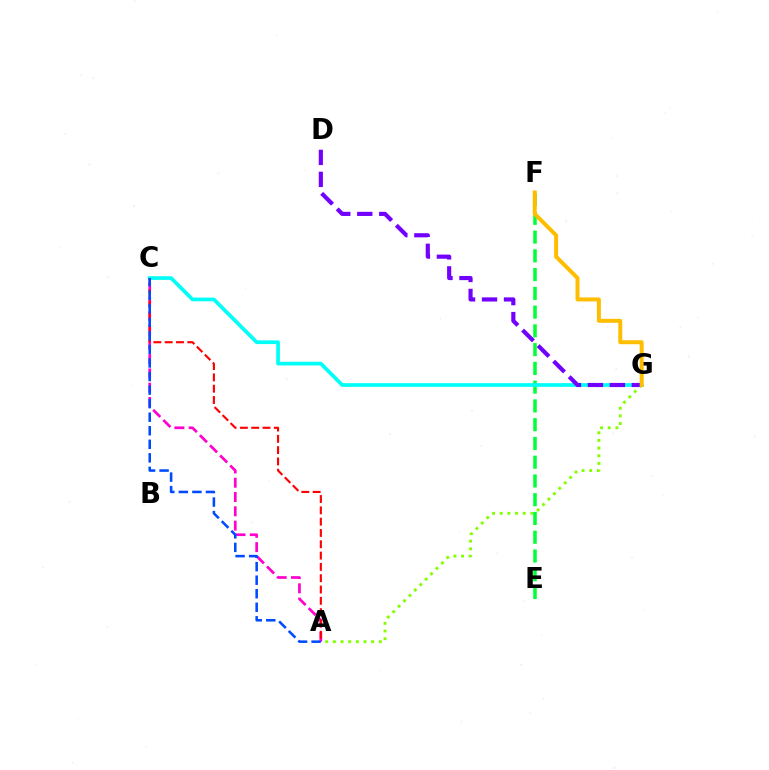{('A', 'C'): [{'color': '#ff00cf', 'line_style': 'dashed', 'thickness': 1.94}, {'color': '#ff0000', 'line_style': 'dashed', 'thickness': 1.54}, {'color': '#004bff', 'line_style': 'dashed', 'thickness': 1.84}], ('A', 'G'): [{'color': '#84ff00', 'line_style': 'dotted', 'thickness': 2.08}], ('E', 'F'): [{'color': '#00ff39', 'line_style': 'dashed', 'thickness': 2.55}], ('C', 'G'): [{'color': '#00fff6', 'line_style': 'solid', 'thickness': 2.67}], ('D', 'G'): [{'color': '#7200ff', 'line_style': 'dashed', 'thickness': 2.99}], ('F', 'G'): [{'color': '#ffbd00', 'line_style': 'solid', 'thickness': 2.86}]}